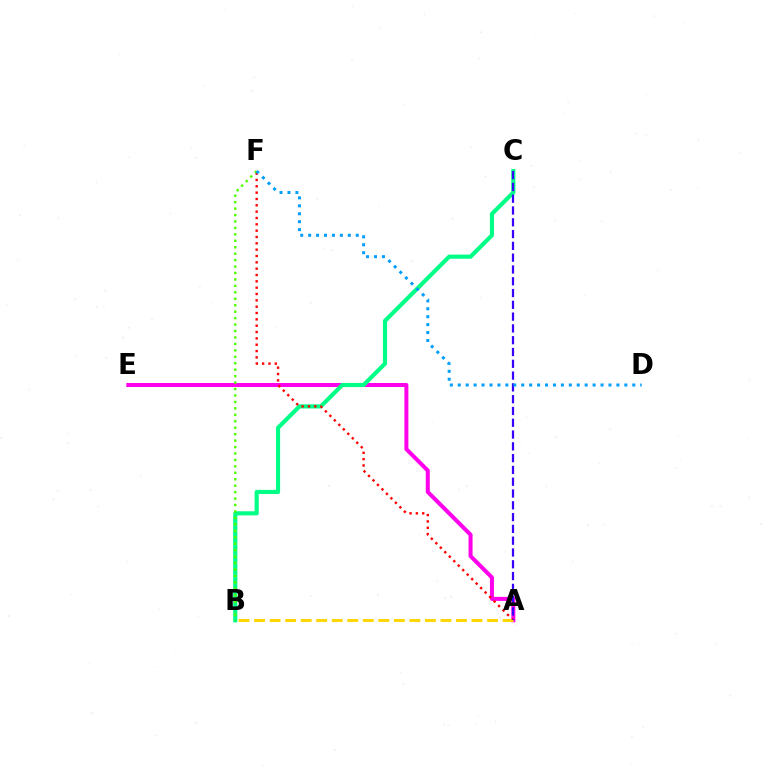{('A', 'E'): [{'color': '#ff00ed', 'line_style': 'solid', 'thickness': 2.89}], ('B', 'C'): [{'color': '#00ff86', 'line_style': 'solid', 'thickness': 2.98}], ('A', 'F'): [{'color': '#ff0000', 'line_style': 'dotted', 'thickness': 1.72}], ('A', 'B'): [{'color': '#ffd500', 'line_style': 'dashed', 'thickness': 2.11}], ('B', 'F'): [{'color': '#4fff00', 'line_style': 'dotted', 'thickness': 1.75}], ('A', 'C'): [{'color': '#3700ff', 'line_style': 'dashed', 'thickness': 1.6}], ('D', 'F'): [{'color': '#009eff', 'line_style': 'dotted', 'thickness': 2.16}]}